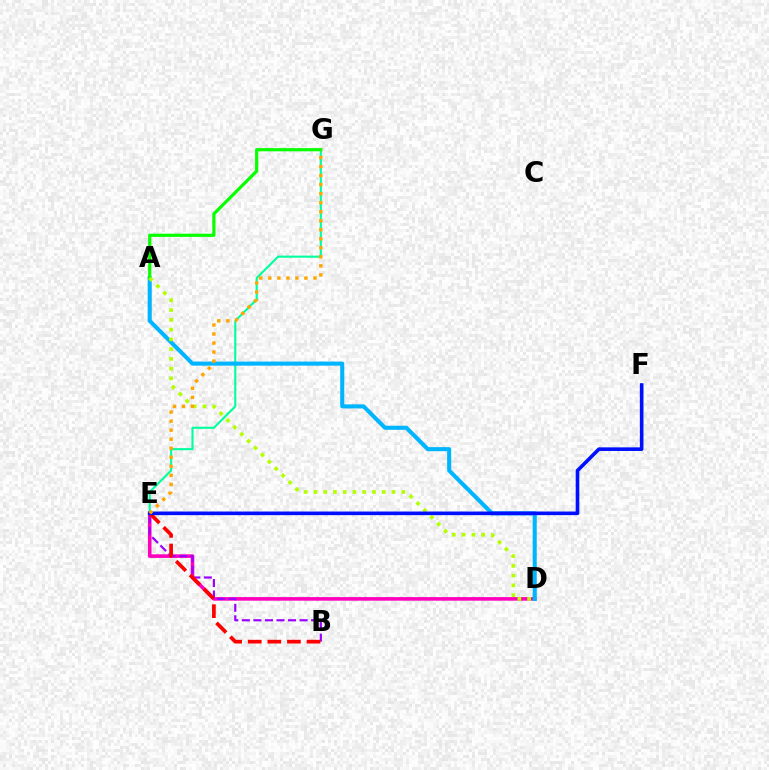{('D', 'E'): [{'color': '#ff00bd', 'line_style': 'solid', 'thickness': 2.59}], ('E', 'G'): [{'color': '#00ff9d', 'line_style': 'solid', 'thickness': 1.52}, {'color': '#ffa500', 'line_style': 'dotted', 'thickness': 2.45}], ('B', 'E'): [{'color': '#9b00ff', 'line_style': 'dashed', 'thickness': 1.57}, {'color': '#ff0000', 'line_style': 'dashed', 'thickness': 2.66}], ('A', 'D'): [{'color': '#00b5ff', 'line_style': 'solid', 'thickness': 2.93}, {'color': '#b3ff00', 'line_style': 'dotted', 'thickness': 2.65}], ('A', 'G'): [{'color': '#08ff00', 'line_style': 'solid', 'thickness': 2.3}], ('E', 'F'): [{'color': '#0010ff', 'line_style': 'solid', 'thickness': 2.61}]}